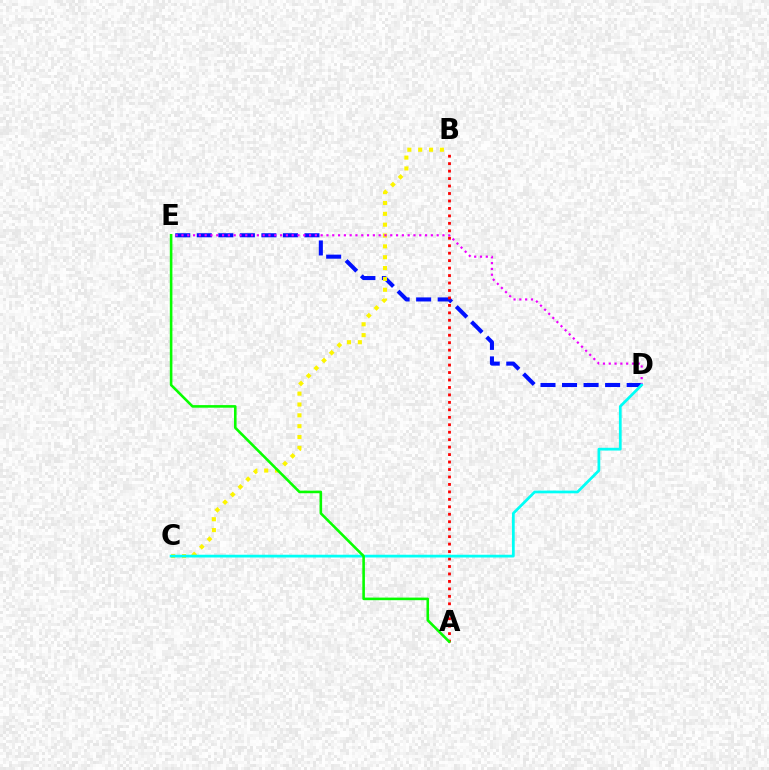{('D', 'E'): [{'color': '#0010ff', 'line_style': 'dashed', 'thickness': 2.93}, {'color': '#ee00ff', 'line_style': 'dotted', 'thickness': 1.58}], ('B', 'C'): [{'color': '#fcf500', 'line_style': 'dotted', 'thickness': 2.95}], ('A', 'B'): [{'color': '#ff0000', 'line_style': 'dotted', 'thickness': 2.03}], ('C', 'D'): [{'color': '#00fff6', 'line_style': 'solid', 'thickness': 1.98}], ('A', 'E'): [{'color': '#08ff00', 'line_style': 'solid', 'thickness': 1.86}]}